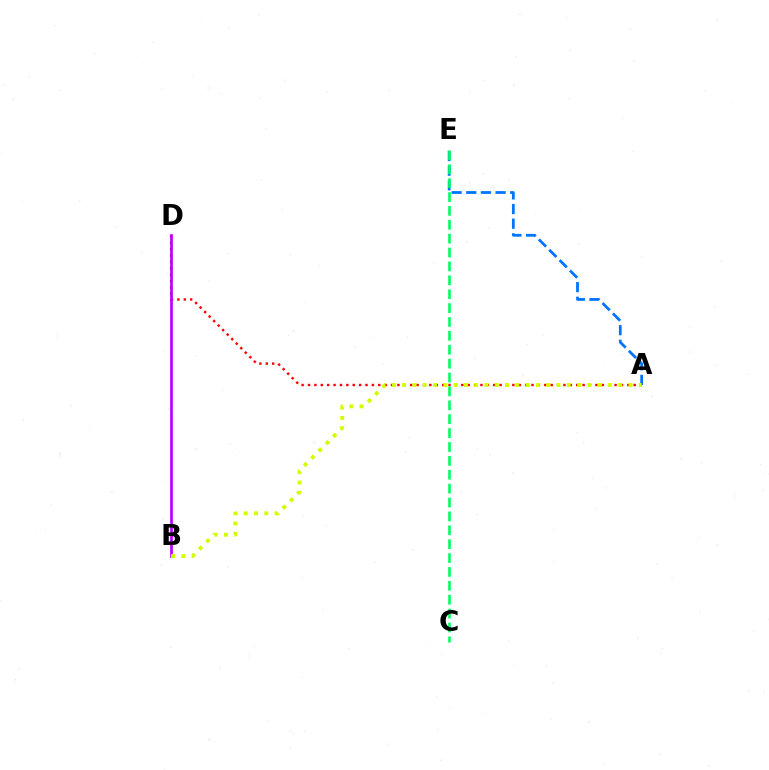{('A', 'D'): [{'color': '#ff0000', 'line_style': 'dotted', 'thickness': 1.74}], ('A', 'E'): [{'color': '#0074ff', 'line_style': 'dashed', 'thickness': 1.99}], ('B', 'D'): [{'color': '#b900ff', 'line_style': 'solid', 'thickness': 1.93}], ('A', 'B'): [{'color': '#d1ff00', 'line_style': 'dotted', 'thickness': 2.8}], ('C', 'E'): [{'color': '#00ff5c', 'line_style': 'dashed', 'thickness': 1.89}]}